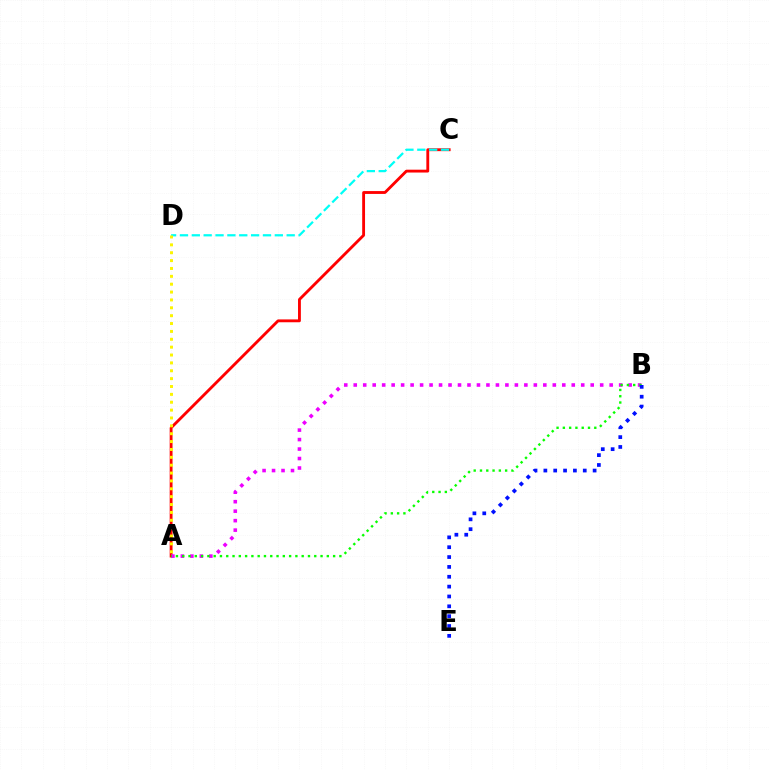{('A', 'C'): [{'color': '#ff0000', 'line_style': 'solid', 'thickness': 2.05}], ('A', 'B'): [{'color': '#ee00ff', 'line_style': 'dotted', 'thickness': 2.58}, {'color': '#08ff00', 'line_style': 'dotted', 'thickness': 1.71}], ('C', 'D'): [{'color': '#00fff6', 'line_style': 'dashed', 'thickness': 1.61}], ('A', 'D'): [{'color': '#fcf500', 'line_style': 'dotted', 'thickness': 2.14}], ('B', 'E'): [{'color': '#0010ff', 'line_style': 'dotted', 'thickness': 2.68}]}